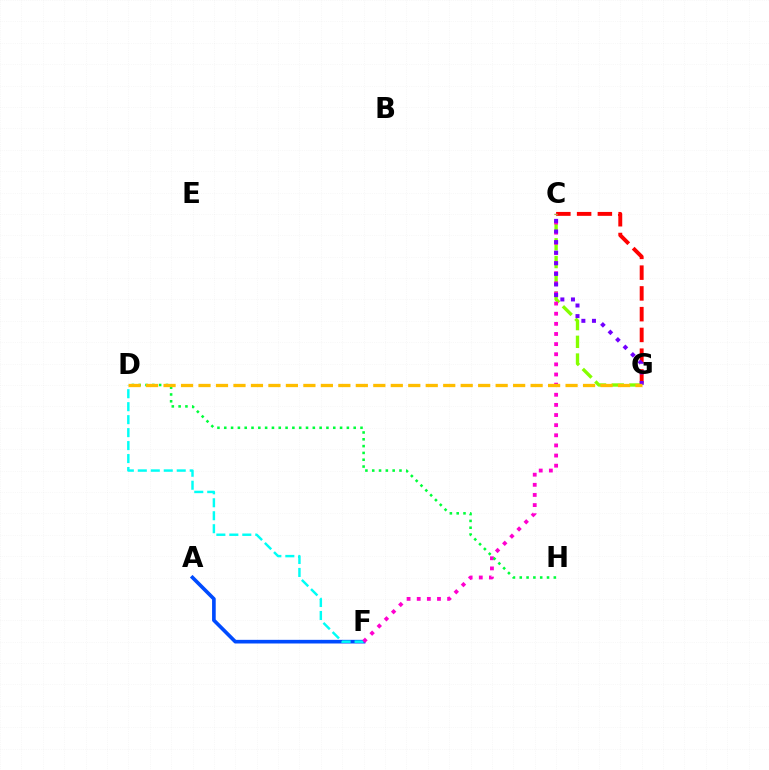{('C', 'G'): [{'color': '#ff0000', 'line_style': 'dashed', 'thickness': 2.82}, {'color': '#84ff00', 'line_style': 'dashed', 'thickness': 2.41}, {'color': '#7200ff', 'line_style': 'dotted', 'thickness': 2.88}], ('A', 'F'): [{'color': '#004bff', 'line_style': 'solid', 'thickness': 2.63}], ('D', 'F'): [{'color': '#00fff6', 'line_style': 'dashed', 'thickness': 1.76}], ('C', 'F'): [{'color': '#ff00cf', 'line_style': 'dotted', 'thickness': 2.75}], ('D', 'H'): [{'color': '#00ff39', 'line_style': 'dotted', 'thickness': 1.85}], ('D', 'G'): [{'color': '#ffbd00', 'line_style': 'dashed', 'thickness': 2.37}]}